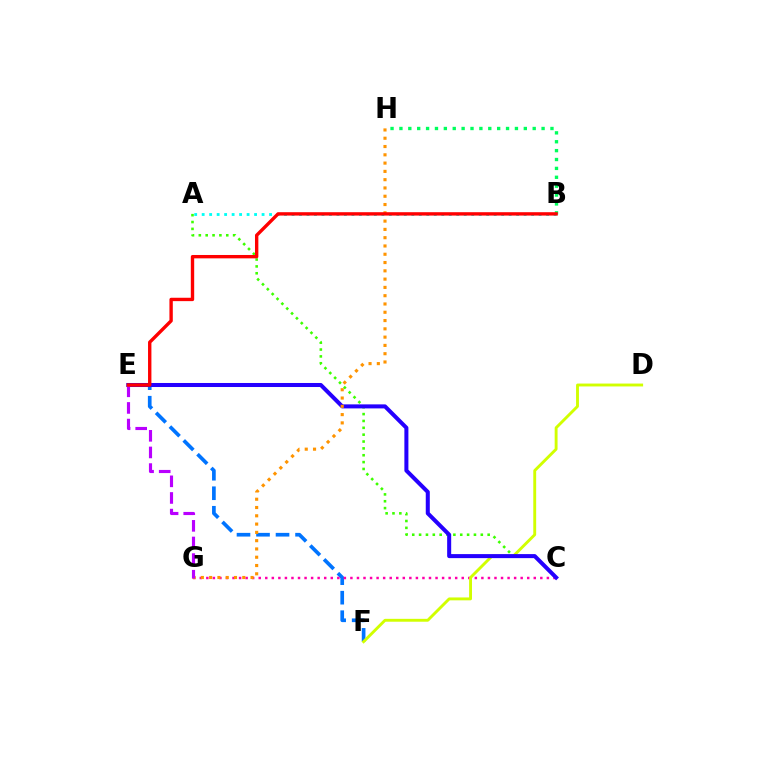{('A', 'C'): [{'color': '#3dff00', 'line_style': 'dotted', 'thickness': 1.86}], ('E', 'F'): [{'color': '#0074ff', 'line_style': 'dashed', 'thickness': 2.65}], ('C', 'G'): [{'color': '#ff00ac', 'line_style': 'dotted', 'thickness': 1.78}], ('D', 'F'): [{'color': '#d1ff00', 'line_style': 'solid', 'thickness': 2.08}], ('C', 'E'): [{'color': '#2500ff', 'line_style': 'solid', 'thickness': 2.9}], ('B', 'H'): [{'color': '#00ff5c', 'line_style': 'dotted', 'thickness': 2.41}], ('A', 'B'): [{'color': '#00fff6', 'line_style': 'dotted', 'thickness': 2.03}], ('G', 'H'): [{'color': '#ff9400', 'line_style': 'dotted', 'thickness': 2.25}], ('E', 'G'): [{'color': '#b900ff', 'line_style': 'dashed', 'thickness': 2.26}], ('B', 'E'): [{'color': '#ff0000', 'line_style': 'solid', 'thickness': 2.43}]}